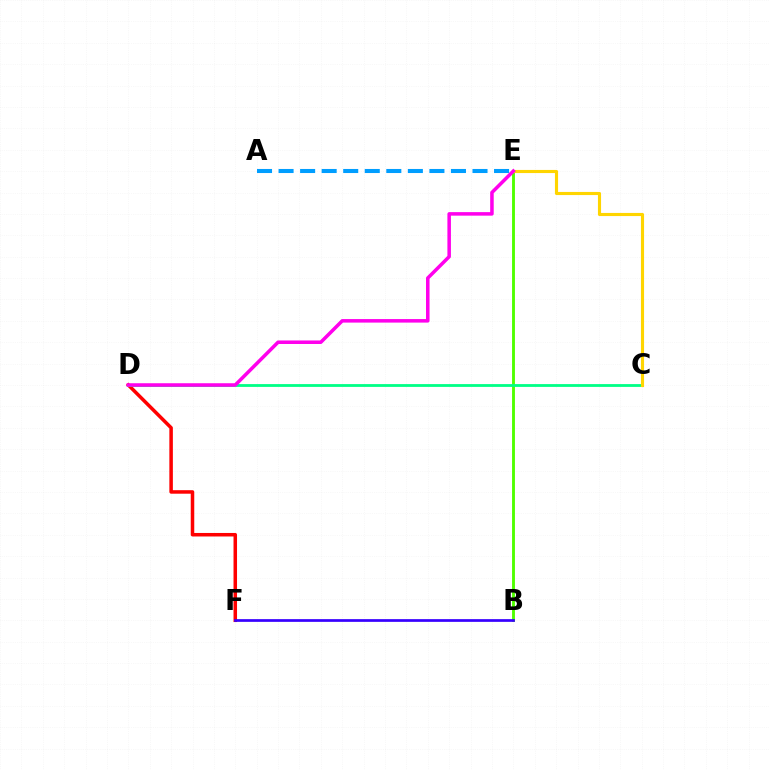{('D', 'F'): [{'color': '#ff0000', 'line_style': 'solid', 'thickness': 2.53}], ('A', 'E'): [{'color': '#009eff', 'line_style': 'dashed', 'thickness': 2.93}], ('B', 'E'): [{'color': '#4fff00', 'line_style': 'solid', 'thickness': 2.07}], ('C', 'D'): [{'color': '#00ff86', 'line_style': 'solid', 'thickness': 2.02}], ('C', 'E'): [{'color': '#ffd500', 'line_style': 'solid', 'thickness': 2.25}], ('B', 'F'): [{'color': '#3700ff', 'line_style': 'solid', 'thickness': 1.96}], ('D', 'E'): [{'color': '#ff00ed', 'line_style': 'solid', 'thickness': 2.54}]}